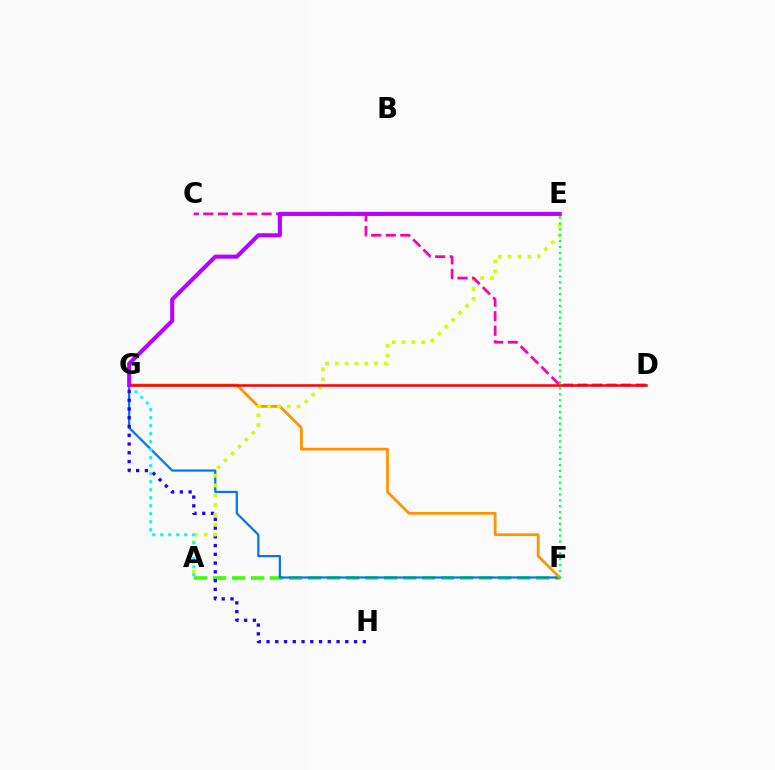{('A', 'F'): [{'color': '#3dff00', 'line_style': 'dashed', 'thickness': 2.58}], ('F', 'G'): [{'color': '#0074ff', 'line_style': 'solid', 'thickness': 1.6}, {'color': '#ff9400', 'line_style': 'solid', 'thickness': 2.0}], ('G', 'H'): [{'color': '#2500ff', 'line_style': 'dotted', 'thickness': 2.38}], ('A', 'E'): [{'color': '#d1ff00', 'line_style': 'dotted', 'thickness': 2.66}], ('E', 'F'): [{'color': '#00ff5c', 'line_style': 'dotted', 'thickness': 1.6}], ('A', 'G'): [{'color': '#00fff6', 'line_style': 'dotted', 'thickness': 2.18}], ('C', 'D'): [{'color': '#ff00ac', 'line_style': 'dashed', 'thickness': 1.98}], ('D', 'G'): [{'color': '#ff0000', 'line_style': 'solid', 'thickness': 1.81}], ('E', 'G'): [{'color': '#b900ff', 'line_style': 'solid', 'thickness': 2.93}]}